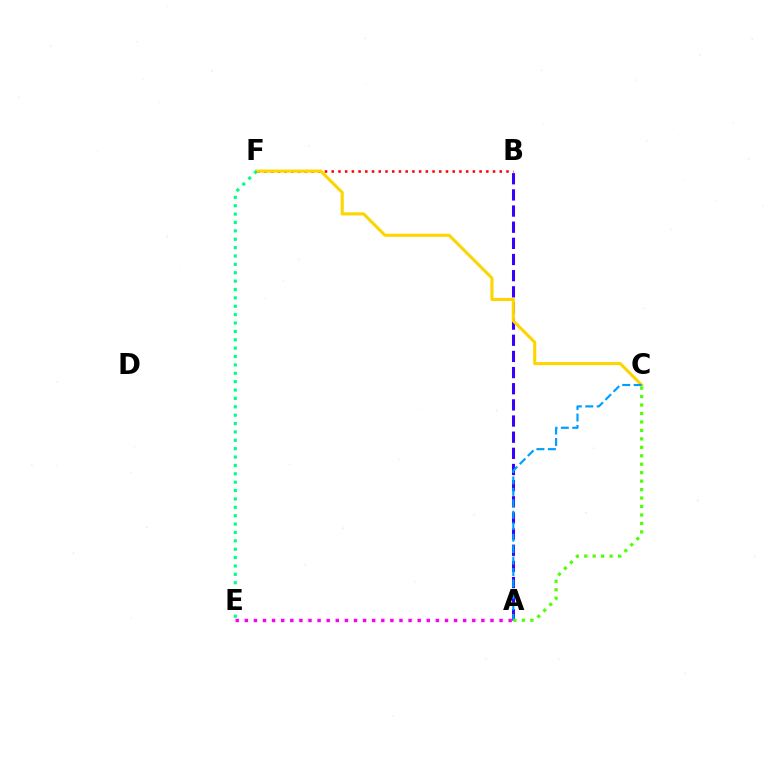{('A', 'E'): [{'color': '#ff00ed', 'line_style': 'dotted', 'thickness': 2.47}], ('B', 'F'): [{'color': '#ff0000', 'line_style': 'dotted', 'thickness': 1.83}], ('A', 'B'): [{'color': '#3700ff', 'line_style': 'dashed', 'thickness': 2.19}], ('C', 'F'): [{'color': '#ffd500', 'line_style': 'solid', 'thickness': 2.23}], ('A', 'C'): [{'color': '#009eff', 'line_style': 'dashed', 'thickness': 1.56}, {'color': '#4fff00', 'line_style': 'dotted', 'thickness': 2.3}], ('E', 'F'): [{'color': '#00ff86', 'line_style': 'dotted', 'thickness': 2.28}]}